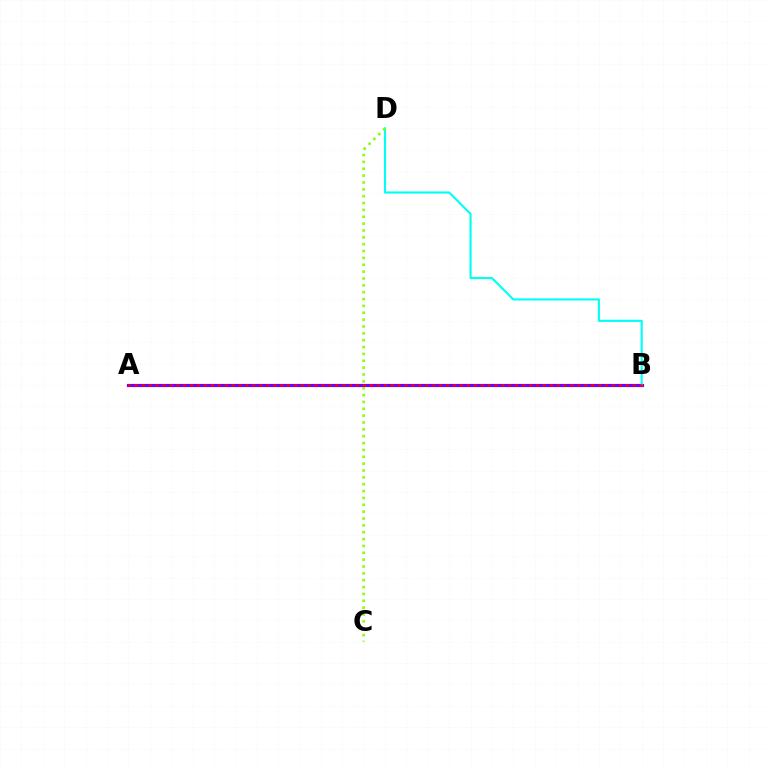{('A', 'B'): [{'color': '#7200ff', 'line_style': 'solid', 'thickness': 2.29}, {'color': '#ff0000', 'line_style': 'dotted', 'thickness': 1.88}], ('B', 'D'): [{'color': '#00fff6', 'line_style': 'solid', 'thickness': 1.52}], ('C', 'D'): [{'color': '#84ff00', 'line_style': 'dotted', 'thickness': 1.86}]}